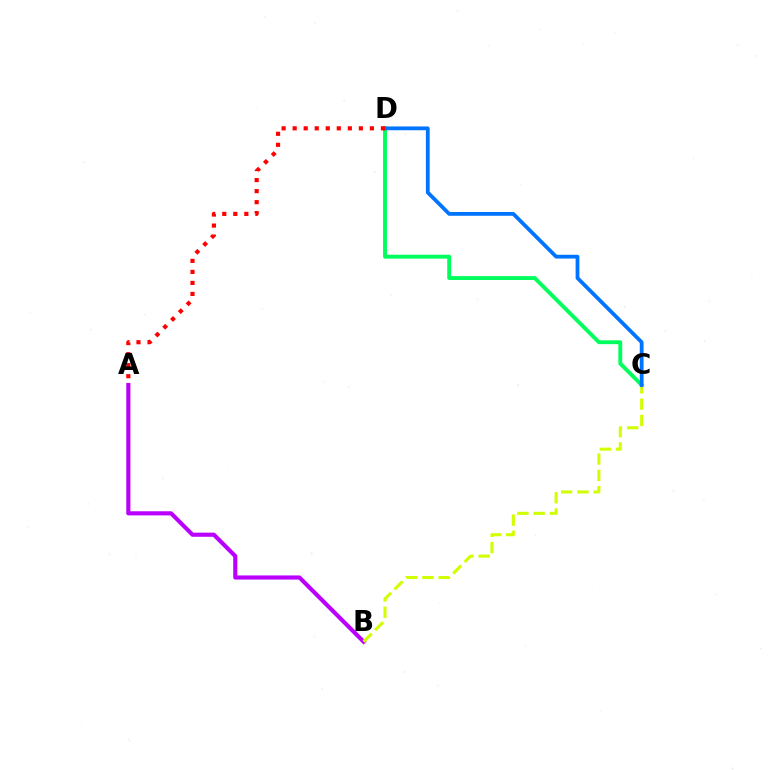{('A', 'B'): [{'color': '#b900ff', 'line_style': 'solid', 'thickness': 2.98}], ('B', 'C'): [{'color': '#d1ff00', 'line_style': 'dashed', 'thickness': 2.21}], ('C', 'D'): [{'color': '#00ff5c', 'line_style': 'solid', 'thickness': 2.8}, {'color': '#0074ff', 'line_style': 'solid', 'thickness': 2.72}], ('A', 'D'): [{'color': '#ff0000', 'line_style': 'dotted', 'thickness': 3.0}]}